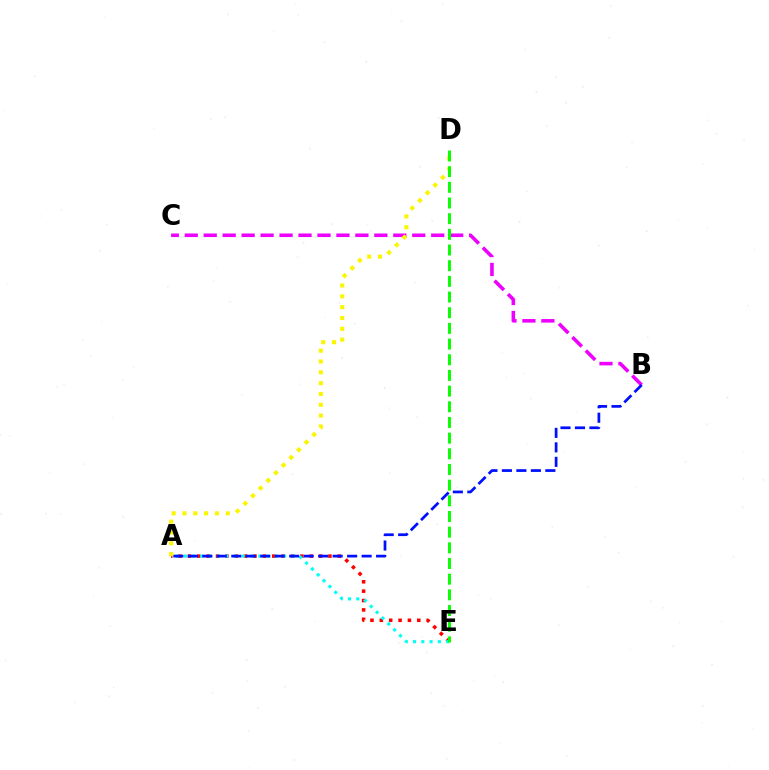{('A', 'E'): [{'color': '#ff0000', 'line_style': 'dotted', 'thickness': 2.54}, {'color': '#00fff6', 'line_style': 'dotted', 'thickness': 2.25}], ('B', 'C'): [{'color': '#ee00ff', 'line_style': 'dashed', 'thickness': 2.58}], ('A', 'D'): [{'color': '#fcf500', 'line_style': 'dotted', 'thickness': 2.94}], ('D', 'E'): [{'color': '#08ff00', 'line_style': 'dashed', 'thickness': 2.13}], ('A', 'B'): [{'color': '#0010ff', 'line_style': 'dashed', 'thickness': 1.97}]}